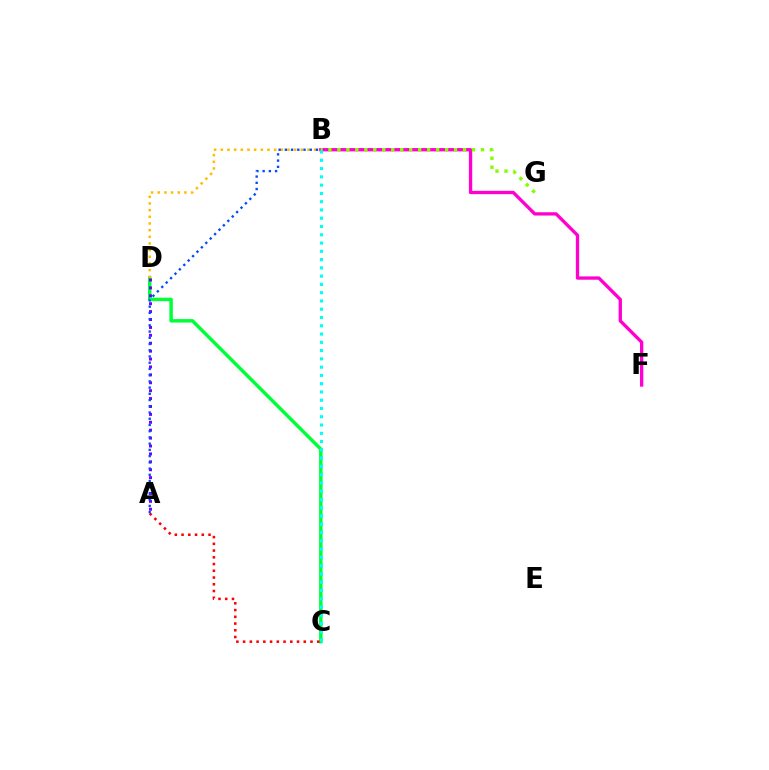{('C', 'D'): [{'color': '#00ff39', 'line_style': 'solid', 'thickness': 2.49}], ('A', 'D'): [{'color': '#7200ff', 'line_style': 'dotted', 'thickness': 2.15}], ('B', 'F'): [{'color': '#ff00cf', 'line_style': 'solid', 'thickness': 2.39}], ('B', 'G'): [{'color': '#84ff00', 'line_style': 'dotted', 'thickness': 2.44}], ('A', 'C'): [{'color': '#ff0000', 'line_style': 'dotted', 'thickness': 1.83}], ('B', 'C'): [{'color': '#00fff6', 'line_style': 'dotted', 'thickness': 2.25}], ('B', 'D'): [{'color': '#ffbd00', 'line_style': 'dotted', 'thickness': 1.81}], ('A', 'B'): [{'color': '#004bff', 'line_style': 'dotted', 'thickness': 1.69}]}